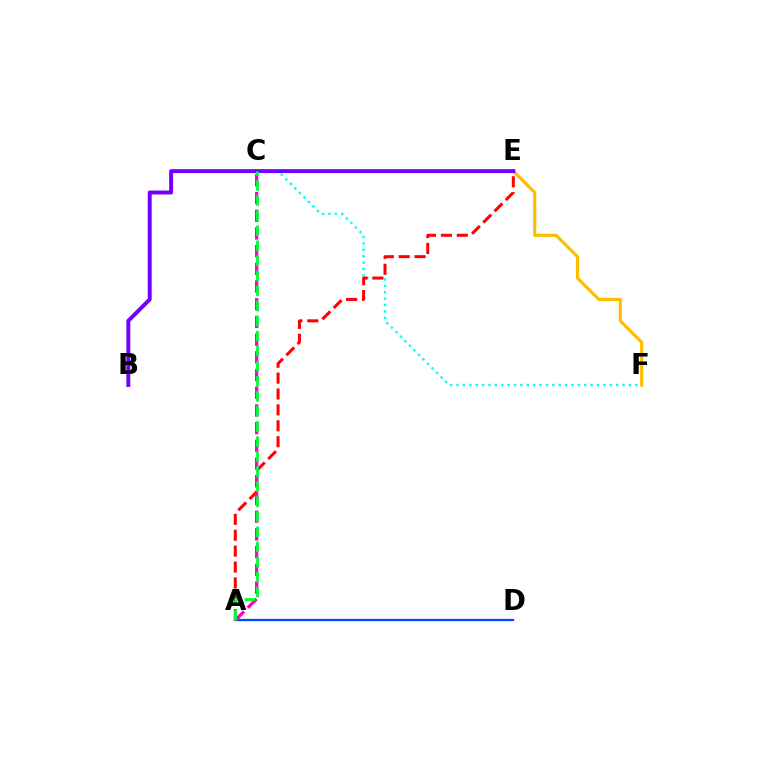{('C', 'F'): [{'color': '#00fff6', 'line_style': 'dotted', 'thickness': 1.73}], ('A', 'E'): [{'color': '#ff0000', 'line_style': 'dashed', 'thickness': 2.16}], ('E', 'F'): [{'color': '#ffbd00', 'line_style': 'solid', 'thickness': 2.26}], ('A', 'D'): [{'color': '#004bff', 'line_style': 'solid', 'thickness': 1.63}], ('C', 'E'): [{'color': '#84ff00', 'line_style': 'dashed', 'thickness': 1.58}], ('A', 'C'): [{'color': '#ff00cf', 'line_style': 'dashed', 'thickness': 2.41}, {'color': '#00ff39', 'line_style': 'dashed', 'thickness': 2.05}], ('B', 'E'): [{'color': '#7200ff', 'line_style': 'solid', 'thickness': 2.83}]}